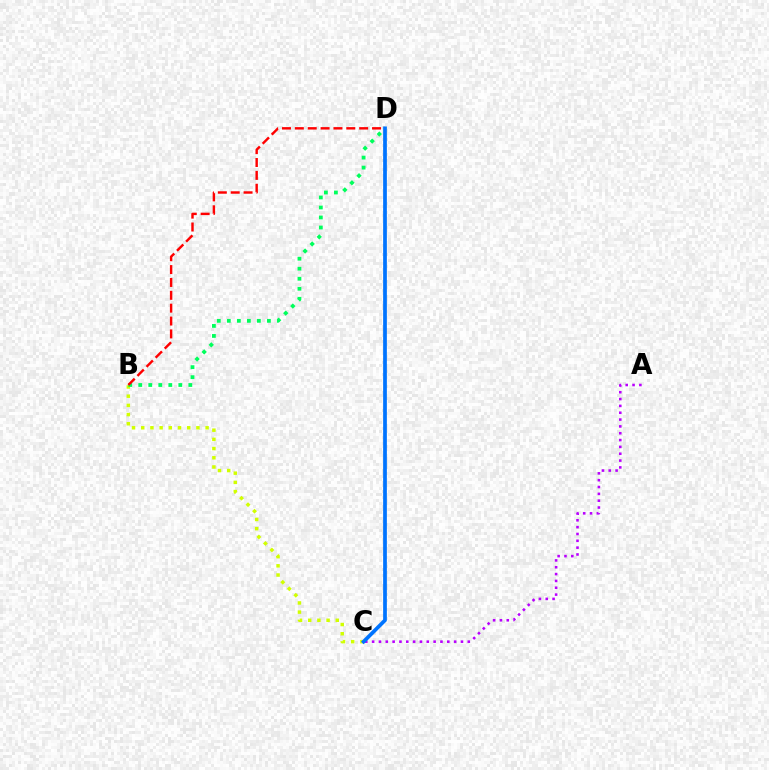{('B', 'C'): [{'color': '#d1ff00', 'line_style': 'dotted', 'thickness': 2.5}], ('B', 'D'): [{'color': '#00ff5c', 'line_style': 'dotted', 'thickness': 2.72}, {'color': '#ff0000', 'line_style': 'dashed', 'thickness': 1.75}], ('A', 'C'): [{'color': '#b900ff', 'line_style': 'dotted', 'thickness': 1.86}], ('C', 'D'): [{'color': '#0074ff', 'line_style': 'solid', 'thickness': 2.68}]}